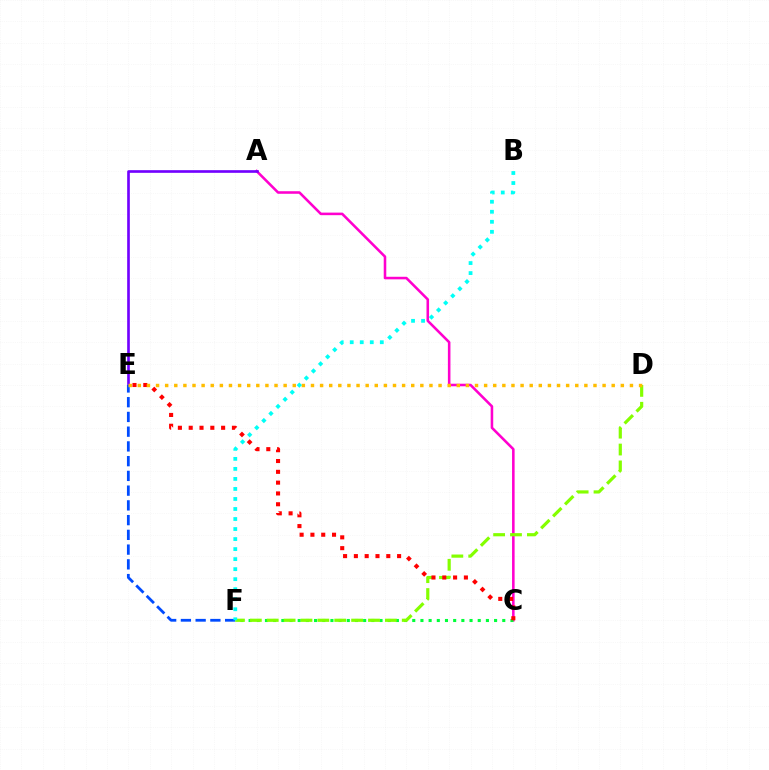{('A', 'C'): [{'color': '#ff00cf', 'line_style': 'solid', 'thickness': 1.85}], ('A', 'E'): [{'color': '#7200ff', 'line_style': 'solid', 'thickness': 1.91}], ('C', 'F'): [{'color': '#00ff39', 'line_style': 'dotted', 'thickness': 2.22}], ('E', 'F'): [{'color': '#004bff', 'line_style': 'dashed', 'thickness': 2.0}], ('D', 'F'): [{'color': '#84ff00', 'line_style': 'dashed', 'thickness': 2.29}], ('C', 'E'): [{'color': '#ff0000', 'line_style': 'dotted', 'thickness': 2.94}], ('D', 'E'): [{'color': '#ffbd00', 'line_style': 'dotted', 'thickness': 2.48}], ('B', 'F'): [{'color': '#00fff6', 'line_style': 'dotted', 'thickness': 2.72}]}